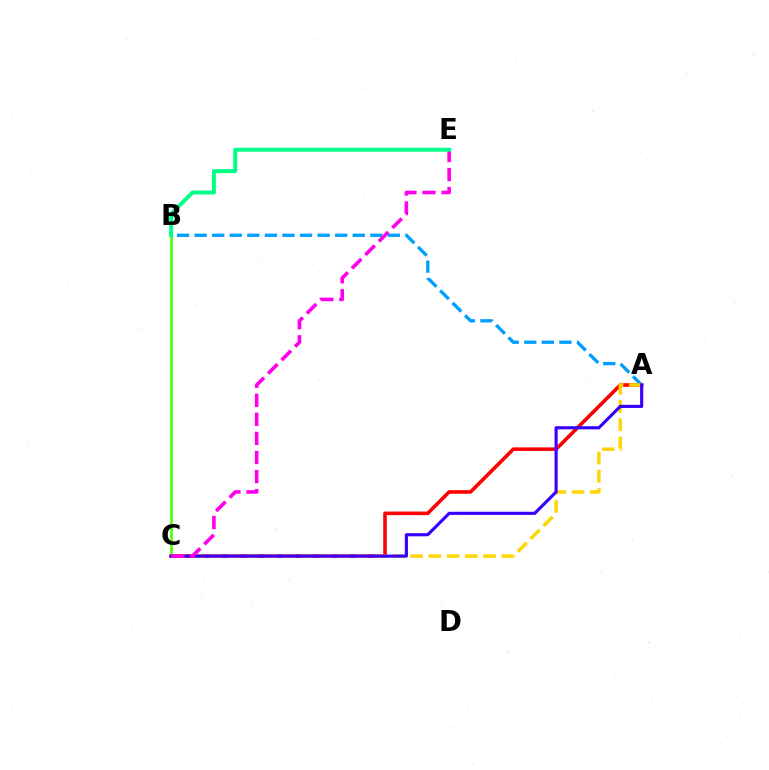{('A', 'C'): [{'color': '#ff0000', 'line_style': 'solid', 'thickness': 2.59}, {'color': '#ffd500', 'line_style': 'dashed', 'thickness': 2.48}, {'color': '#3700ff', 'line_style': 'solid', 'thickness': 2.26}], ('B', 'C'): [{'color': '#4fff00', 'line_style': 'solid', 'thickness': 1.93}], ('A', 'B'): [{'color': '#009eff', 'line_style': 'dashed', 'thickness': 2.39}], ('C', 'E'): [{'color': '#ff00ed', 'line_style': 'dashed', 'thickness': 2.59}], ('B', 'E'): [{'color': '#00ff86', 'line_style': 'solid', 'thickness': 2.83}]}